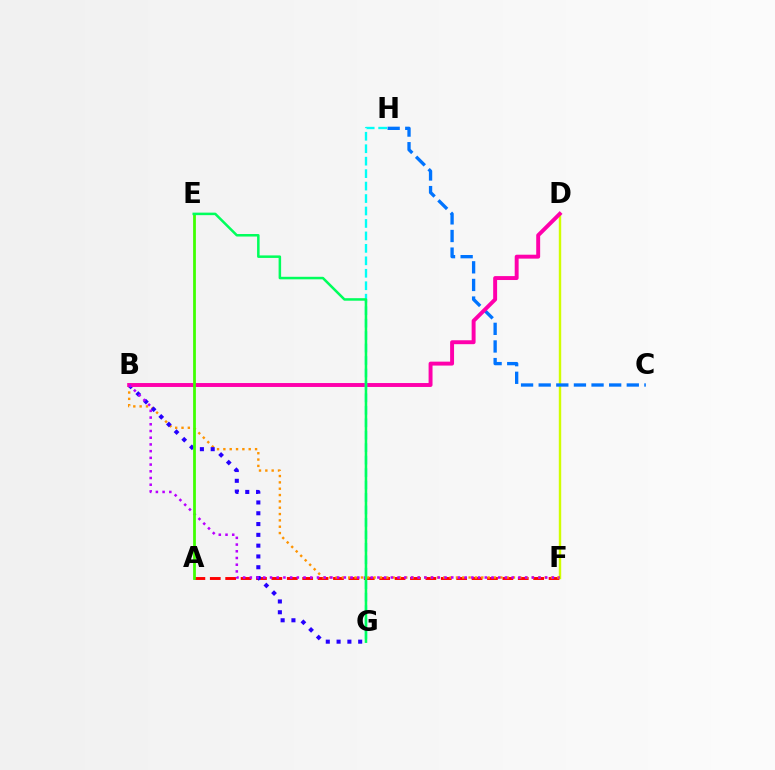{('A', 'F'): [{'color': '#ff0000', 'line_style': 'dashed', 'thickness': 2.09}], ('D', 'F'): [{'color': '#d1ff00', 'line_style': 'solid', 'thickness': 1.74}], ('B', 'F'): [{'color': '#ff9400', 'line_style': 'dotted', 'thickness': 1.72}, {'color': '#b900ff', 'line_style': 'dotted', 'thickness': 1.82}], ('B', 'G'): [{'color': '#2500ff', 'line_style': 'dotted', 'thickness': 2.93}], ('C', 'H'): [{'color': '#0074ff', 'line_style': 'dashed', 'thickness': 2.39}], ('B', 'D'): [{'color': '#ff00ac', 'line_style': 'solid', 'thickness': 2.83}], ('A', 'E'): [{'color': '#3dff00', 'line_style': 'solid', 'thickness': 1.99}], ('G', 'H'): [{'color': '#00fff6', 'line_style': 'dashed', 'thickness': 1.69}], ('E', 'G'): [{'color': '#00ff5c', 'line_style': 'solid', 'thickness': 1.82}]}